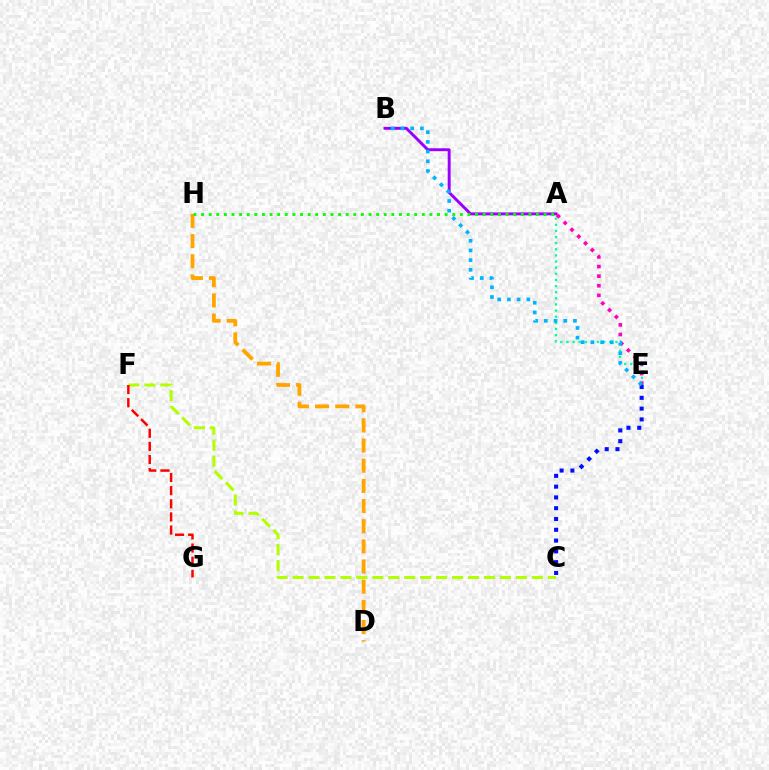{('D', 'H'): [{'color': '#ffa500', 'line_style': 'dashed', 'thickness': 2.74}], ('C', 'F'): [{'color': '#b3ff00', 'line_style': 'dashed', 'thickness': 2.17}], ('A', 'E'): [{'color': '#00ff9d', 'line_style': 'dotted', 'thickness': 1.66}, {'color': '#ff00bd', 'line_style': 'dotted', 'thickness': 2.61}], ('A', 'B'): [{'color': '#9b00ff', 'line_style': 'solid', 'thickness': 2.12}], ('F', 'G'): [{'color': '#ff0000', 'line_style': 'dashed', 'thickness': 1.78}], ('A', 'H'): [{'color': '#08ff00', 'line_style': 'dotted', 'thickness': 2.07}], ('C', 'E'): [{'color': '#0010ff', 'line_style': 'dotted', 'thickness': 2.93}], ('B', 'E'): [{'color': '#00b5ff', 'line_style': 'dotted', 'thickness': 2.64}]}